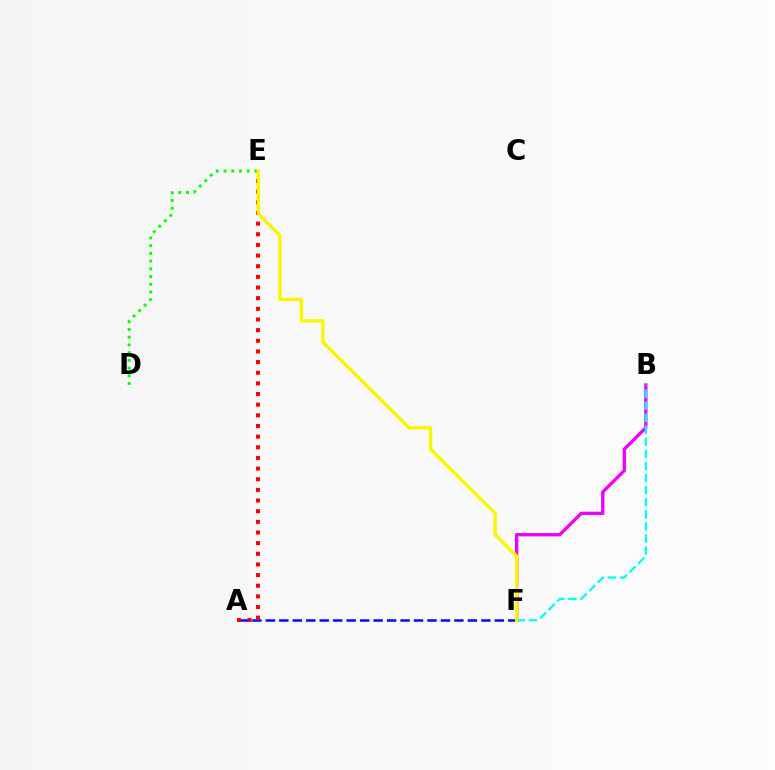{('A', 'F'): [{'color': '#0010ff', 'line_style': 'dashed', 'thickness': 1.83}], ('B', 'F'): [{'color': '#ee00ff', 'line_style': 'solid', 'thickness': 2.39}, {'color': '#00fff6', 'line_style': 'dashed', 'thickness': 1.64}], ('A', 'E'): [{'color': '#ff0000', 'line_style': 'dotted', 'thickness': 2.89}], ('D', 'E'): [{'color': '#08ff00', 'line_style': 'dotted', 'thickness': 2.1}], ('E', 'F'): [{'color': '#fcf500', 'line_style': 'solid', 'thickness': 2.44}]}